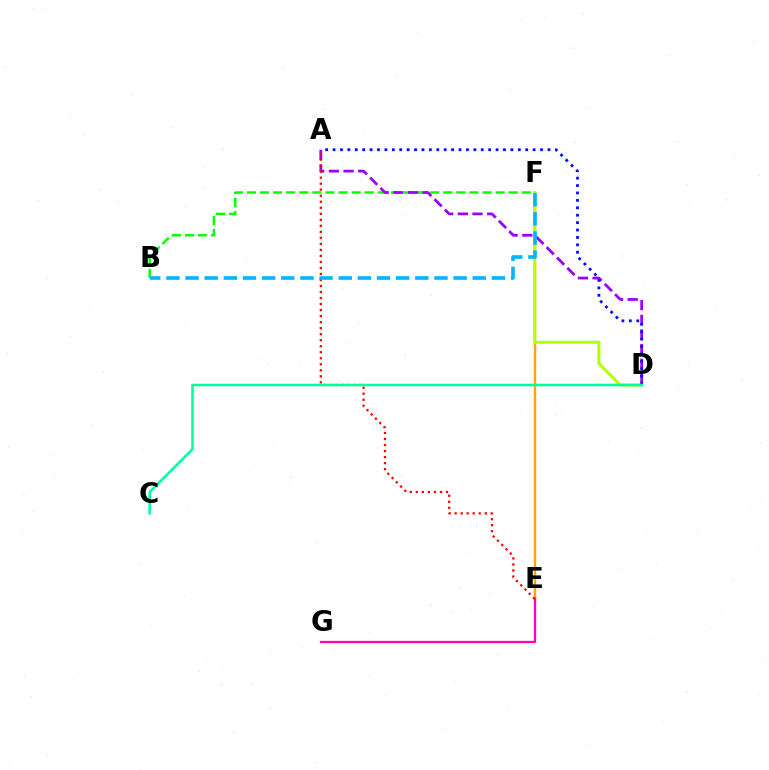{('E', 'F'): [{'color': '#ffa500', 'line_style': 'solid', 'thickness': 1.74}], ('E', 'G'): [{'color': '#ff00bd', 'line_style': 'solid', 'thickness': 1.63}], ('B', 'F'): [{'color': '#08ff00', 'line_style': 'dashed', 'thickness': 1.78}, {'color': '#00b5ff', 'line_style': 'dashed', 'thickness': 2.6}], ('A', 'D'): [{'color': '#9b00ff', 'line_style': 'dashed', 'thickness': 1.99}, {'color': '#0010ff', 'line_style': 'dotted', 'thickness': 2.01}], ('D', 'F'): [{'color': '#b3ff00', 'line_style': 'solid', 'thickness': 2.14}], ('A', 'E'): [{'color': '#ff0000', 'line_style': 'dotted', 'thickness': 1.64}], ('C', 'D'): [{'color': '#00ff9d', 'line_style': 'solid', 'thickness': 1.84}]}